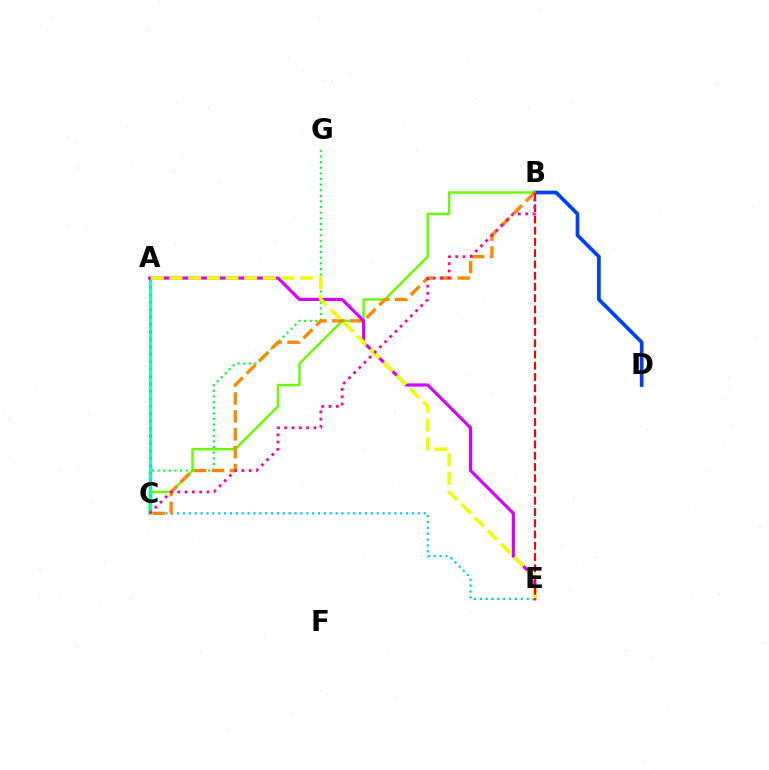{('B', 'D'): [{'color': '#003fff', 'line_style': 'solid', 'thickness': 2.65}], ('C', 'E'): [{'color': '#00c7ff', 'line_style': 'dotted', 'thickness': 1.59}], ('B', 'C'): [{'color': '#66ff00', 'line_style': 'solid', 'thickness': 1.75}, {'color': '#ff8800', 'line_style': 'dashed', 'thickness': 2.43}, {'color': '#ff00a0', 'line_style': 'dotted', 'thickness': 1.98}], ('C', 'G'): [{'color': '#00ff27', 'line_style': 'dotted', 'thickness': 1.53}], ('A', 'C'): [{'color': '#4f00ff', 'line_style': 'dotted', 'thickness': 2.02}, {'color': '#00ffaf', 'line_style': 'solid', 'thickness': 1.95}], ('A', 'E'): [{'color': '#d600ff', 'line_style': 'solid', 'thickness': 2.27}, {'color': '#eeff00', 'line_style': 'dashed', 'thickness': 2.54}], ('B', 'E'): [{'color': '#ff0000', 'line_style': 'dashed', 'thickness': 1.53}]}